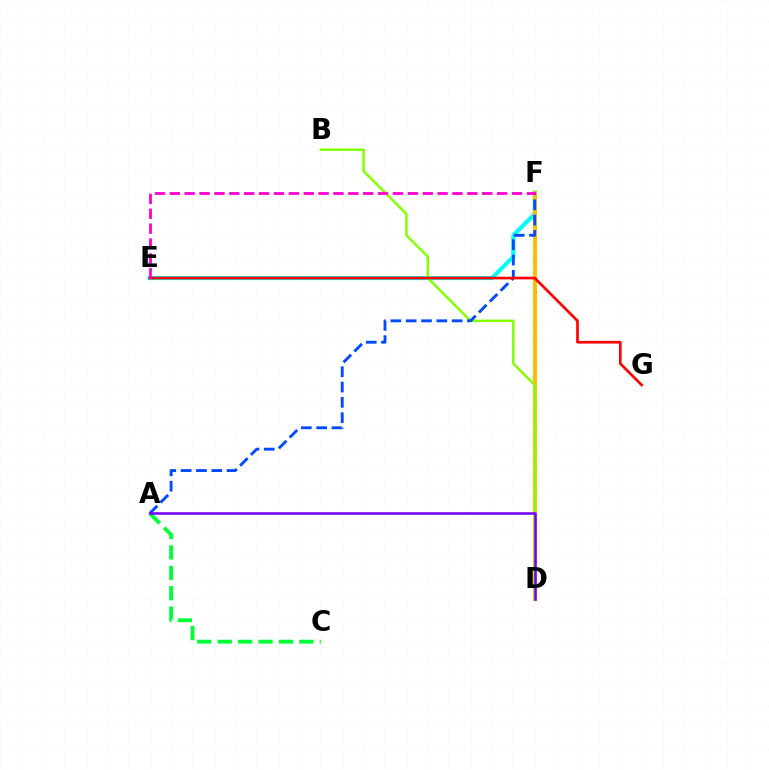{('E', 'F'): [{'color': '#00fff6', 'line_style': 'solid', 'thickness': 2.97}, {'color': '#ff00cf', 'line_style': 'dashed', 'thickness': 2.02}], ('A', 'C'): [{'color': '#00ff39', 'line_style': 'dashed', 'thickness': 2.77}], ('D', 'F'): [{'color': '#ffbd00', 'line_style': 'solid', 'thickness': 2.86}], ('B', 'D'): [{'color': '#84ff00', 'line_style': 'solid', 'thickness': 1.79}], ('A', 'F'): [{'color': '#004bff', 'line_style': 'dashed', 'thickness': 2.08}], ('A', 'D'): [{'color': '#7200ff', 'line_style': 'solid', 'thickness': 1.84}], ('E', 'G'): [{'color': '#ff0000', 'line_style': 'solid', 'thickness': 1.93}]}